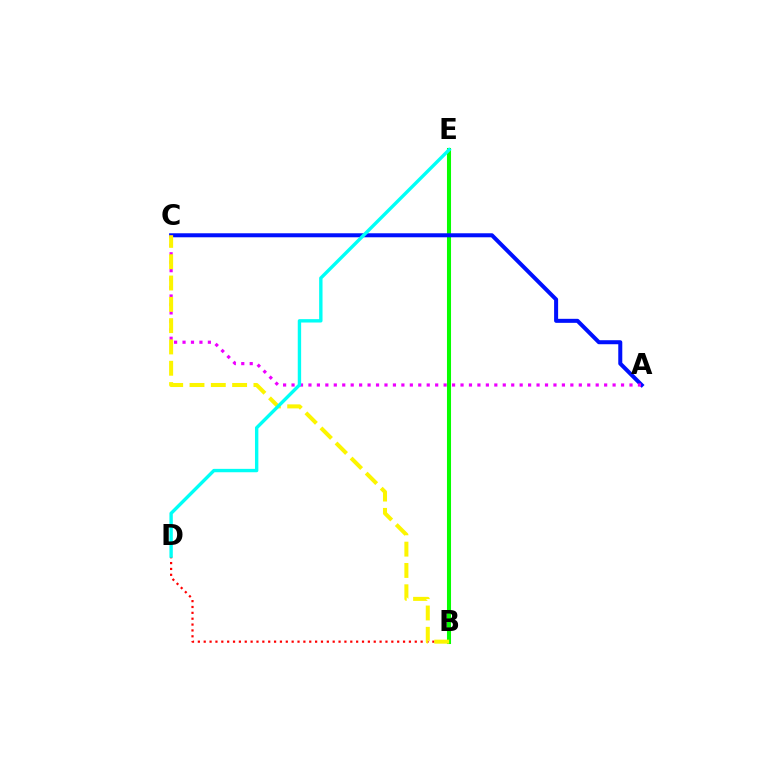{('B', 'E'): [{'color': '#08ff00', 'line_style': 'solid', 'thickness': 2.92}], ('A', 'C'): [{'color': '#0010ff', 'line_style': 'solid', 'thickness': 2.89}, {'color': '#ee00ff', 'line_style': 'dotted', 'thickness': 2.3}], ('B', 'D'): [{'color': '#ff0000', 'line_style': 'dotted', 'thickness': 1.59}], ('B', 'C'): [{'color': '#fcf500', 'line_style': 'dashed', 'thickness': 2.9}], ('D', 'E'): [{'color': '#00fff6', 'line_style': 'solid', 'thickness': 2.43}]}